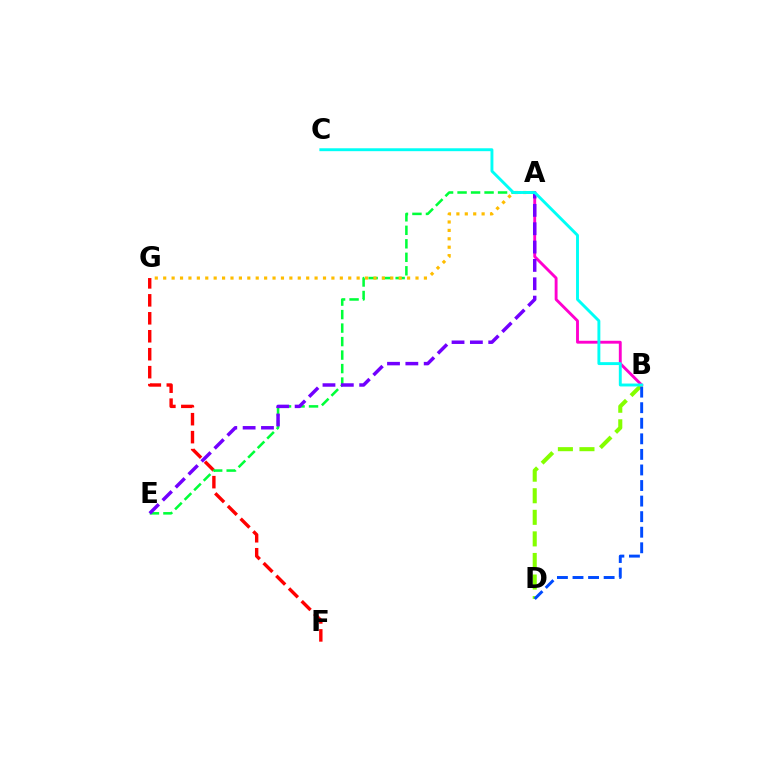{('F', 'G'): [{'color': '#ff0000', 'line_style': 'dashed', 'thickness': 2.44}], ('A', 'E'): [{'color': '#00ff39', 'line_style': 'dashed', 'thickness': 1.83}, {'color': '#7200ff', 'line_style': 'dashed', 'thickness': 2.49}], ('B', 'D'): [{'color': '#84ff00', 'line_style': 'dashed', 'thickness': 2.93}, {'color': '#004bff', 'line_style': 'dashed', 'thickness': 2.11}], ('A', 'G'): [{'color': '#ffbd00', 'line_style': 'dotted', 'thickness': 2.29}], ('A', 'B'): [{'color': '#ff00cf', 'line_style': 'solid', 'thickness': 2.08}], ('B', 'C'): [{'color': '#00fff6', 'line_style': 'solid', 'thickness': 2.09}]}